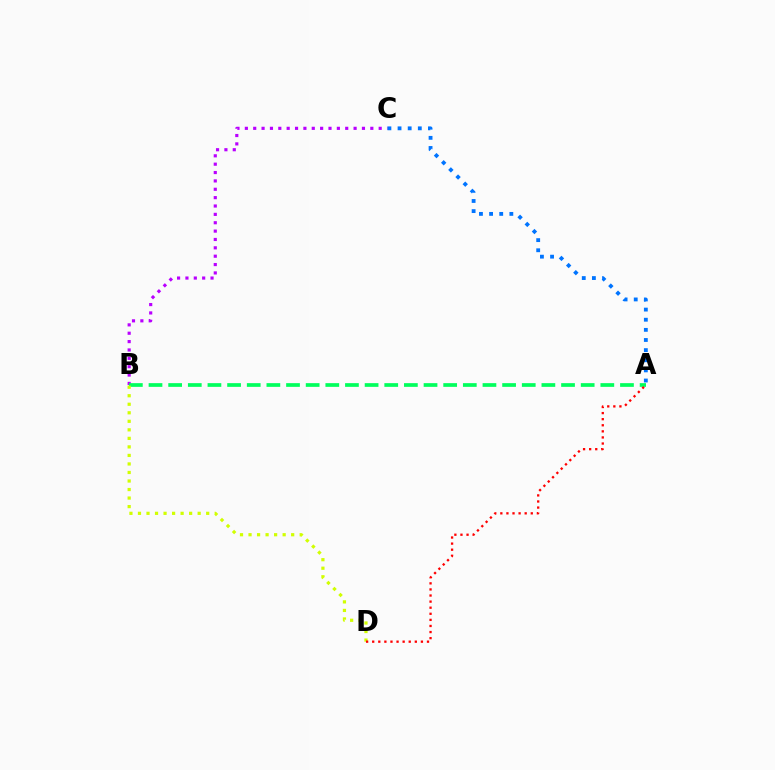{('B', 'C'): [{'color': '#b900ff', 'line_style': 'dotted', 'thickness': 2.27}], ('A', 'C'): [{'color': '#0074ff', 'line_style': 'dotted', 'thickness': 2.75}], ('A', 'B'): [{'color': '#00ff5c', 'line_style': 'dashed', 'thickness': 2.67}], ('B', 'D'): [{'color': '#d1ff00', 'line_style': 'dotted', 'thickness': 2.32}], ('A', 'D'): [{'color': '#ff0000', 'line_style': 'dotted', 'thickness': 1.65}]}